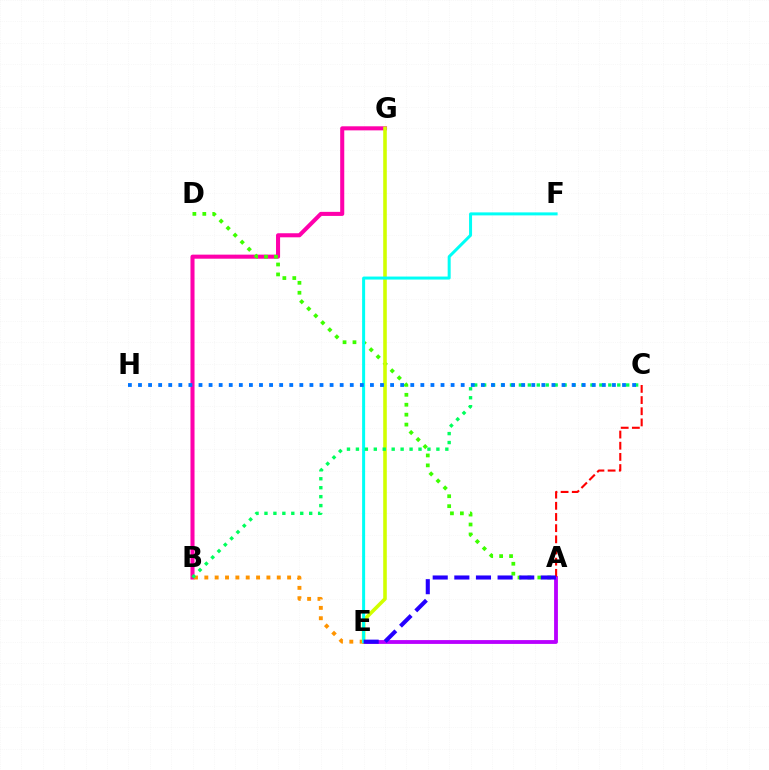{('B', 'G'): [{'color': '#ff00ac', 'line_style': 'solid', 'thickness': 2.93}], ('A', 'D'): [{'color': '#3dff00', 'line_style': 'dotted', 'thickness': 2.7}], ('A', 'E'): [{'color': '#b900ff', 'line_style': 'solid', 'thickness': 2.75}, {'color': '#2500ff', 'line_style': 'dashed', 'thickness': 2.94}], ('A', 'C'): [{'color': '#ff0000', 'line_style': 'dashed', 'thickness': 1.52}], ('B', 'E'): [{'color': '#ff9400', 'line_style': 'dotted', 'thickness': 2.81}], ('E', 'G'): [{'color': '#d1ff00', 'line_style': 'solid', 'thickness': 2.58}], ('E', 'F'): [{'color': '#00fff6', 'line_style': 'solid', 'thickness': 2.16}], ('B', 'C'): [{'color': '#00ff5c', 'line_style': 'dotted', 'thickness': 2.43}], ('C', 'H'): [{'color': '#0074ff', 'line_style': 'dotted', 'thickness': 2.74}]}